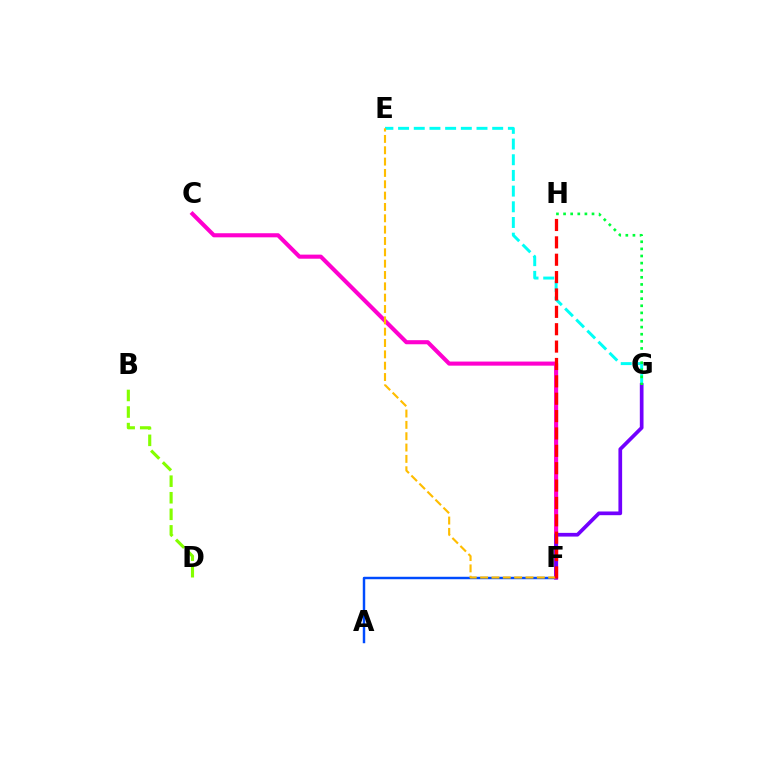{('E', 'G'): [{'color': '#00fff6', 'line_style': 'dashed', 'thickness': 2.13}], ('A', 'F'): [{'color': '#004bff', 'line_style': 'solid', 'thickness': 1.76}], ('B', 'D'): [{'color': '#84ff00', 'line_style': 'dashed', 'thickness': 2.25}], ('C', 'F'): [{'color': '#ff00cf', 'line_style': 'solid', 'thickness': 2.95}], ('F', 'G'): [{'color': '#7200ff', 'line_style': 'solid', 'thickness': 2.67}], ('E', 'F'): [{'color': '#ffbd00', 'line_style': 'dashed', 'thickness': 1.54}], ('G', 'H'): [{'color': '#00ff39', 'line_style': 'dotted', 'thickness': 1.93}], ('F', 'H'): [{'color': '#ff0000', 'line_style': 'dashed', 'thickness': 2.36}]}